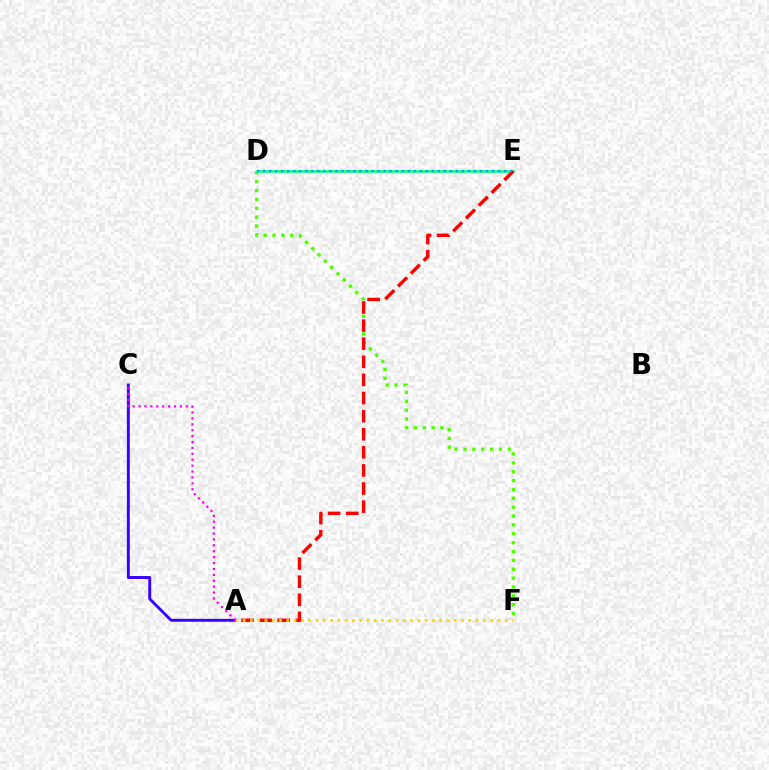{('D', 'F'): [{'color': '#4fff00', 'line_style': 'dotted', 'thickness': 2.41}], ('A', 'C'): [{'color': '#3700ff', 'line_style': 'solid', 'thickness': 2.1}, {'color': '#ff00ed', 'line_style': 'dotted', 'thickness': 1.6}], ('D', 'E'): [{'color': '#00ff86', 'line_style': 'solid', 'thickness': 1.85}, {'color': '#009eff', 'line_style': 'dotted', 'thickness': 1.64}], ('A', 'E'): [{'color': '#ff0000', 'line_style': 'dashed', 'thickness': 2.46}], ('A', 'F'): [{'color': '#ffd500', 'line_style': 'dotted', 'thickness': 1.98}]}